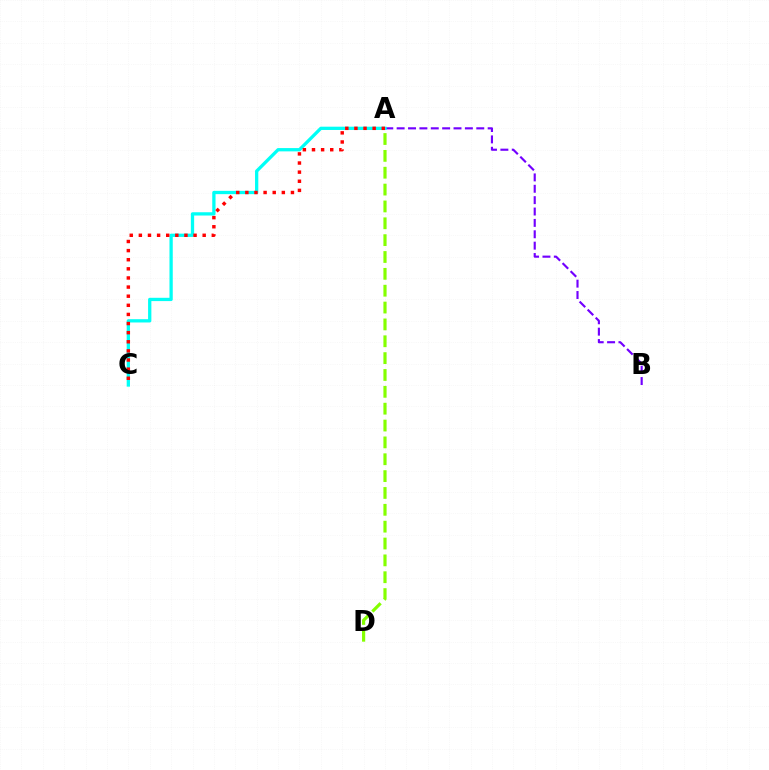{('A', 'B'): [{'color': '#7200ff', 'line_style': 'dashed', 'thickness': 1.55}], ('A', 'C'): [{'color': '#00fff6', 'line_style': 'solid', 'thickness': 2.37}, {'color': '#ff0000', 'line_style': 'dotted', 'thickness': 2.48}], ('A', 'D'): [{'color': '#84ff00', 'line_style': 'dashed', 'thickness': 2.29}]}